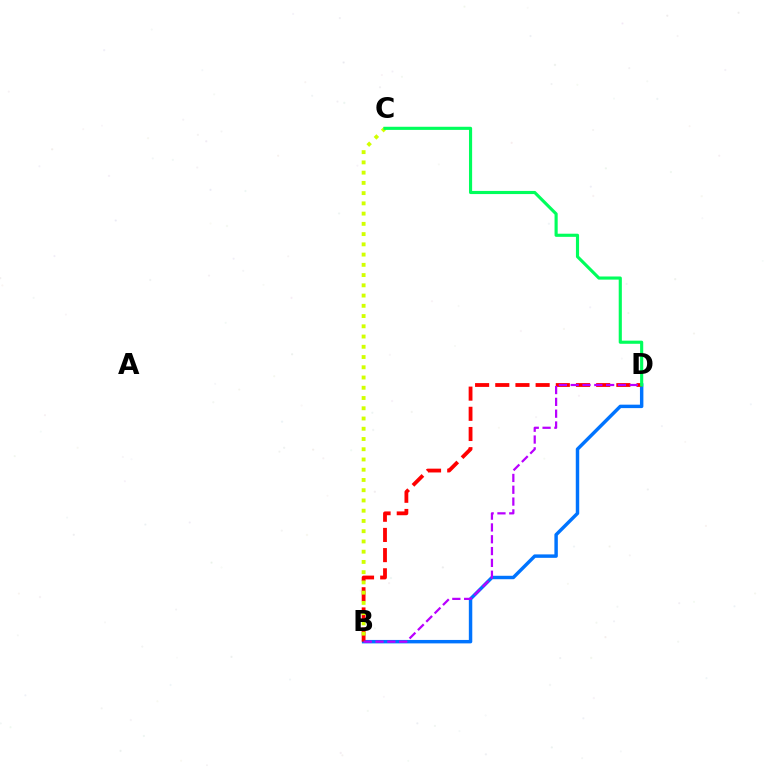{('B', 'D'): [{'color': '#0074ff', 'line_style': 'solid', 'thickness': 2.48}, {'color': '#ff0000', 'line_style': 'dashed', 'thickness': 2.74}, {'color': '#b900ff', 'line_style': 'dashed', 'thickness': 1.6}], ('B', 'C'): [{'color': '#d1ff00', 'line_style': 'dotted', 'thickness': 2.78}], ('C', 'D'): [{'color': '#00ff5c', 'line_style': 'solid', 'thickness': 2.25}]}